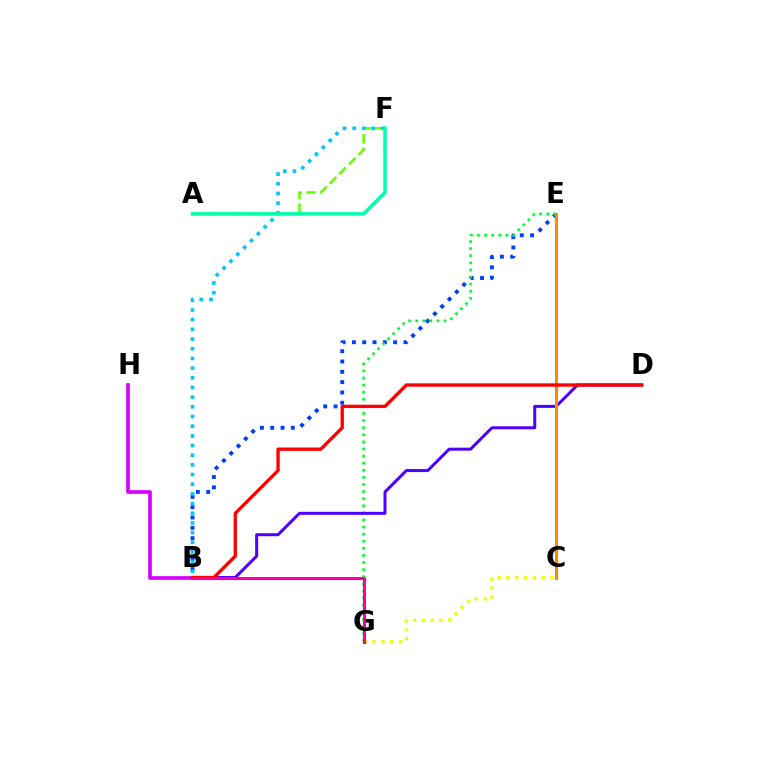{('B', 'E'): [{'color': '#003fff', 'line_style': 'dotted', 'thickness': 2.8}], ('E', 'G'): [{'color': '#00ff27', 'line_style': 'dotted', 'thickness': 1.93}], ('C', 'G'): [{'color': '#eeff00', 'line_style': 'dotted', 'thickness': 2.4}], ('A', 'F'): [{'color': '#66ff00', 'line_style': 'dashed', 'thickness': 1.84}, {'color': '#00ffaf', 'line_style': 'solid', 'thickness': 2.54}], ('B', 'D'): [{'color': '#4f00ff', 'line_style': 'solid', 'thickness': 2.16}, {'color': '#ff0000', 'line_style': 'solid', 'thickness': 2.41}], ('C', 'E'): [{'color': '#ff8800', 'line_style': 'solid', 'thickness': 2.2}], ('B', 'H'): [{'color': '#d600ff', 'line_style': 'solid', 'thickness': 2.63}], ('B', 'F'): [{'color': '#00c7ff', 'line_style': 'dotted', 'thickness': 2.63}], ('B', 'G'): [{'color': '#ff00a0', 'line_style': 'solid', 'thickness': 2.21}]}